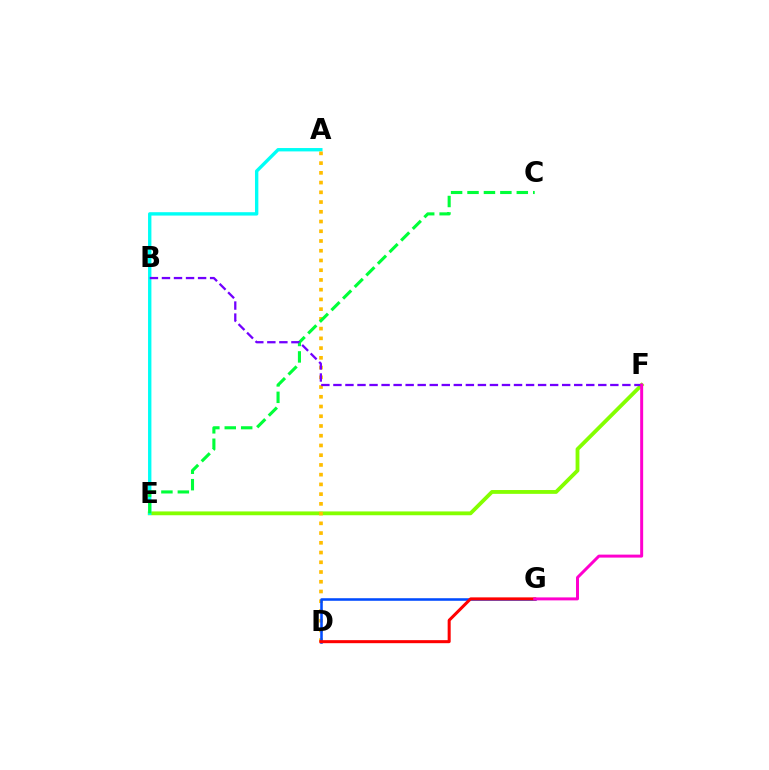{('E', 'F'): [{'color': '#84ff00', 'line_style': 'solid', 'thickness': 2.75}], ('A', 'E'): [{'color': '#00fff6', 'line_style': 'solid', 'thickness': 2.43}], ('A', 'D'): [{'color': '#ffbd00', 'line_style': 'dotted', 'thickness': 2.65}], ('C', 'E'): [{'color': '#00ff39', 'line_style': 'dashed', 'thickness': 2.23}], ('B', 'F'): [{'color': '#7200ff', 'line_style': 'dashed', 'thickness': 1.64}], ('D', 'G'): [{'color': '#004bff', 'line_style': 'solid', 'thickness': 1.84}, {'color': '#ff0000', 'line_style': 'solid', 'thickness': 2.18}], ('F', 'G'): [{'color': '#ff00cf', 'line_style': 'solid', 'thickness': 2.15}]}